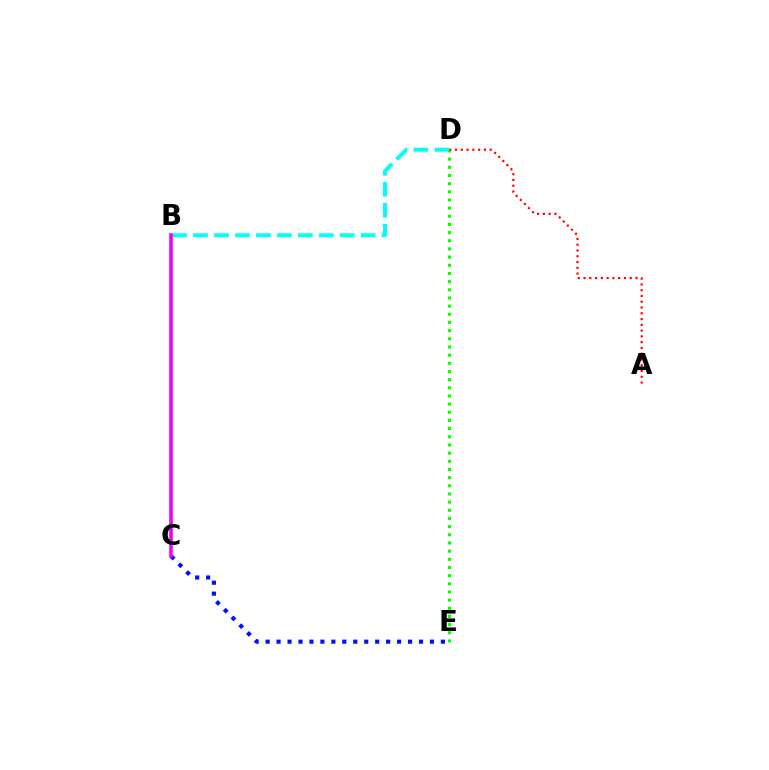{('B', 'C'): [{'color': '#fcf500', 'line_style': 'dotted', 'thickness': 1.94}, {'color': '#ee00ff', 'line_style': 'solid', 'thickness': 2.55}], ('B', 'D'): [{'color': '#00fff6', 'line_style': 'dashed', 'thickness': 2.85}], ('C', 'E'): [{'color': '#0010ff', 'line_style': 'dotted', 'thickness': 2.98}], ('A', 'D'): [{'color': '#ff0000', 'line_style': 'dotted', 'thickness': 1.57}], ('D', 'E'): [{'color': '#08ff00', 'line_style': 'dotted', 'thickness': 2.22}]}